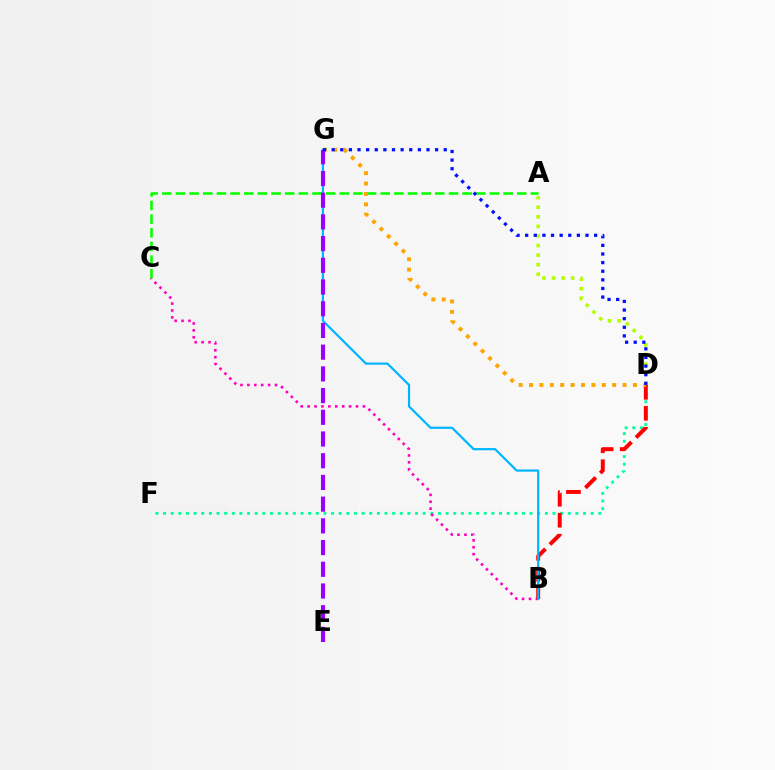{('D', 'F'): [{'color': '#00ff9d', 'line_style': 'dotted', 'thickness': 2.07}], ('B', 'C'): [{'color': '#ff00bd', 'line_style': 'dotted', 'thickness': 1.88}], ('B', 'D'): [{'color': '#ff0000', 'line_style': 'dashed', 'thickness': 2.85}], ('A', 'C'): [{'color': '#08ff00', 'line_style': 'dashed', 'thickness': 1.85}], ('B', 'G'): [{'color': '#00b5ff', 'line_style': 'solid', 'thickness': 1.58}], ('A', 'D'): [{'color': '#b3ff00', 'line_style': 'dotted', 'thickness': 2.6}], ('D', 'G'): [{'color': '#ffa500', 'line_style': 'dotted', 'thickness': 2.82}, {'color': '#0010ff', 'line_style': 'dotted', 'thickness': 2.34}], ('E', 'G'): [{'color': '#9b00ff', 'line_style': 'dashed', 'thickness': 2.95}]}